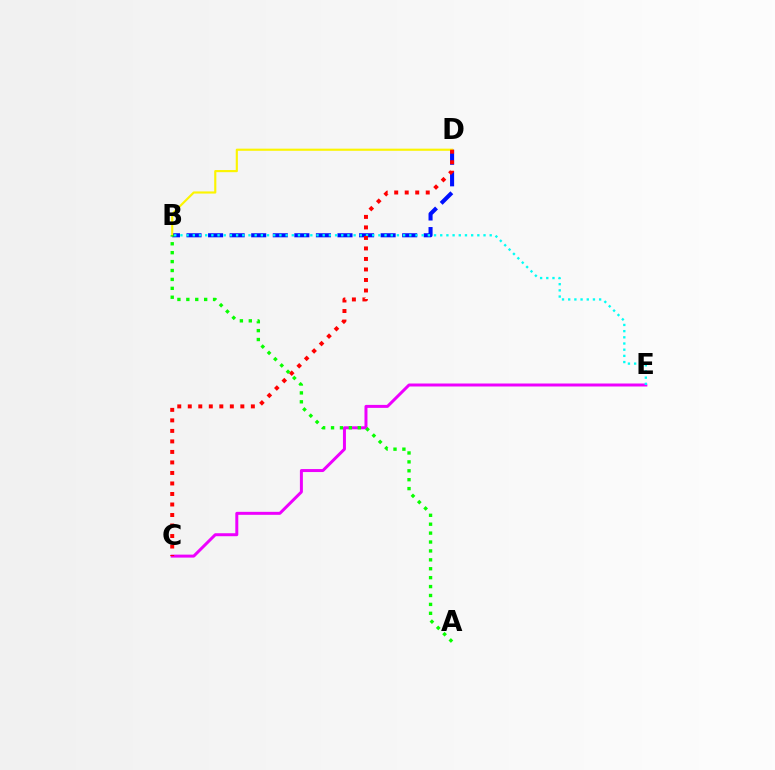{('C', 'E'): [{'color': '#ee00ff', 'line_style': 'solid', 'thickness': 2.15}], ('B', 'D'): [{'color': '#0010ff', 'line_style': 'dashed', 'thickness': 2.93}, {'color': '#fcf500', 'line_style': 'solid', 'thickness': 1.55}], ('B', 'E'): [{'color': '#00fff6', 'line_style': 'dotted', 'thickness': 1.68}], ('C', 'D'): [{'color': '#ff0000', 'line_style': 'dotted', 'thickness': 2.86}], ('A', 'B'): [{'color': '#08ff00', 'line_style': 'dotted', 'thickness': 2.42}]}